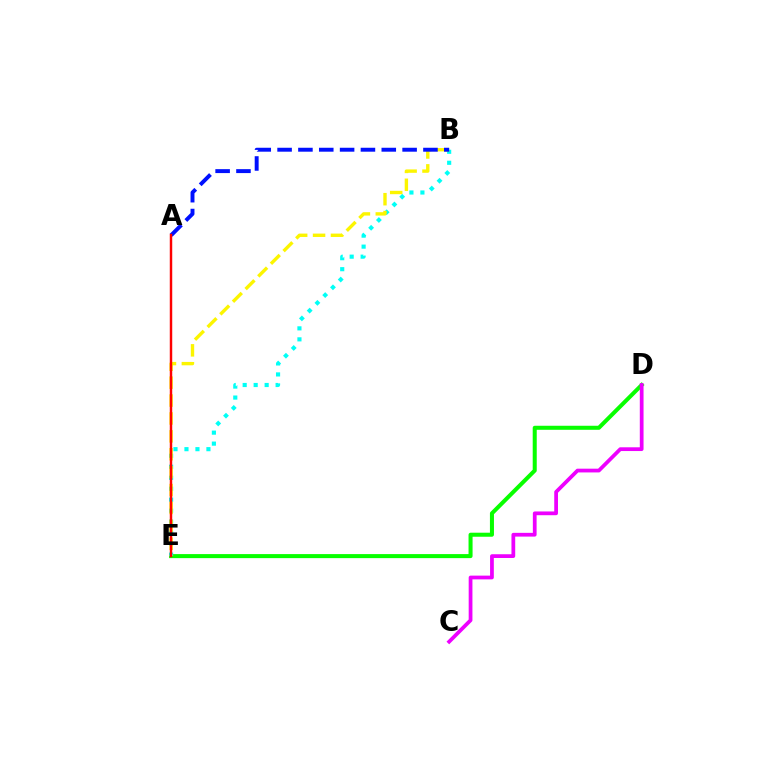{('D', 'E'): [{'color': '#08ff00', 'line_style': 'solid', 'thickness': 2.9}], ('B', 'E'): [{'color': '#00fff6', 'line_style': 'dotted', 'thickness': 2.98}, {'color': '#fcf500', 'line_style': 'dashed', 'thickness': 2.43}], ('A', 'B'): [{'color': '#0010ff', 'line_style': 'dashed', 'thickness': 2.83}], ('A', 'E'): [{'color': '#ff0000', 'line_style': 'solid', 'thickness': 1.77}], ('C', 'D'): [{'color': '#ee00ff', 'line_style': 'solid', 'thickness': 2.7}]}